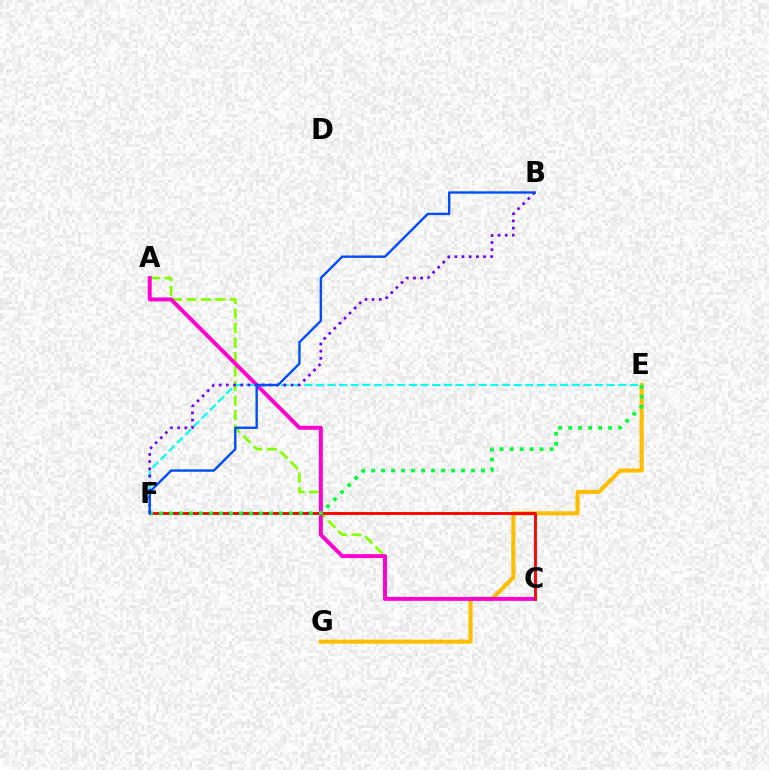{('E', 'G'): [{'color': '#ffbd00', 'line_style': 'solid', 'thickness': 2.94}], ('A', 'C'): [{'color': '#84ff00', 'line_style': 'dashed', 'thickness': 1.97}, {'color': '#ff00cf', 'line_style': 'solid', 'thickness': 2.83}], ('C', 'F'): [{'color': '#ff0000', 'line_style': 'solid', 'thickness': 2.05}], ('E', 'F'): [{'color': '#00fff6', 'line_style': 'dashed', 'thickness': 1.58}, {'color': '#00ff39', 'line_style': 'dotted', 'thickness': 2.71}], ('B', 'F'): [{'color': '#7200ff', 'line_style': 'dotted', 'thickness': 1.95}, {'color': '#004bff', 'line_style': 'solid', 'thickness': 1.71}]}